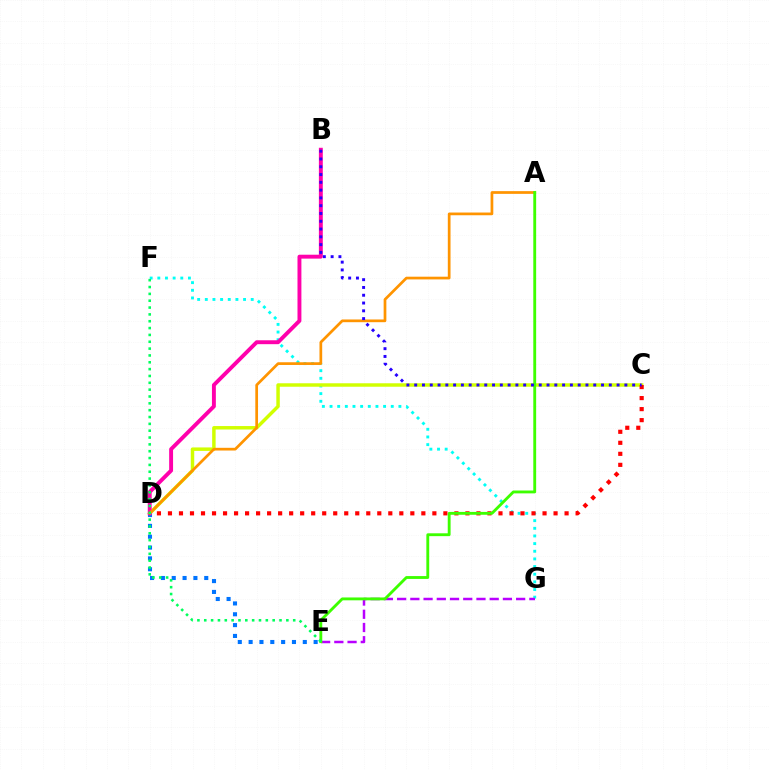{('F', 'G'): [{'color': '#00fff6', 'line_style': 'dotted', 'thickness': 2.08}], ('C', 'D'): [{'color': '#d1ff00', 'line_style': 'solid', 'thickness': 2.49}, {'color': '#ff0000', 'line_style': 'dotted', 'thickness': 2.99}], ('D', 'E'): [{'color': '#0074ff', 'line_style': 'dotted', 'thickness': 2.94}], ('B', 'D'): [{'color': '#ff00ac', 'line_style': 'solid', 'thickness': 2.81}], ('E', 'G'): [{'color': '#b900ff', 'line_style': 'dashed', 'thickness': 1.8}], ('A', 'D'): [{'color': '#ff9400', 'line_style': 'solid', 'thickness': 1.96}], ('A', 'E'): [{'color': '#3dff00', 'line_style': 'solid', 'thickness': 2.06}], ('E', 'F'): [{'color': '#00ff5c', 'line_style': 'dotted', 'thickness': 1.86}], ('B', 'C'): [{'color': '#2500ff', 'line_style': 'dotted', 'thickness': 2.12}]}